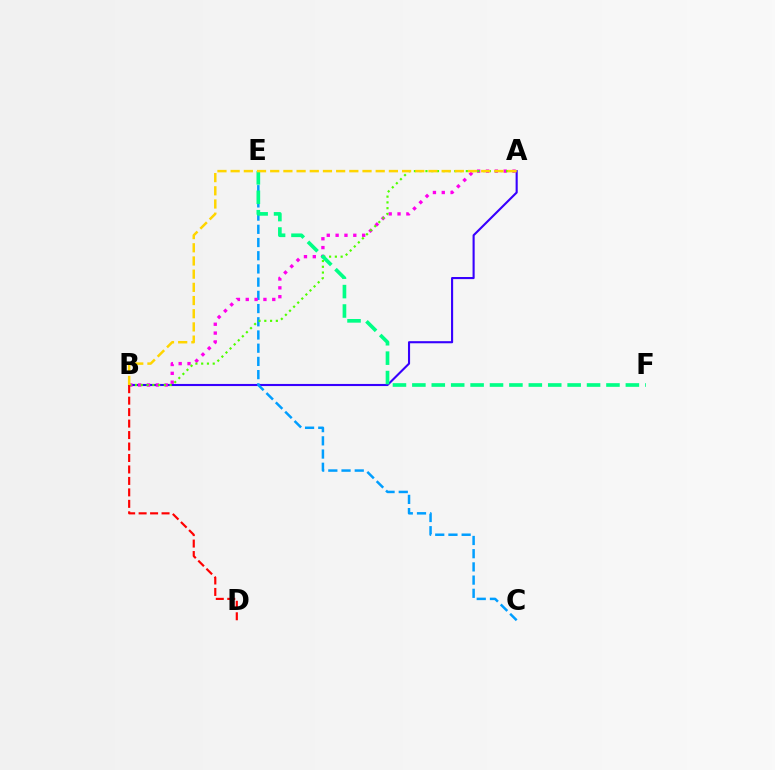{('A', 'B'): [{'color': '#3700ff', 'line_style': 'solid', 'thickness': 1.52}, {'color': '#ff00ed', 'line_style': 'dotted', 'thickness': 2.4}, {'color': '#4fff00', 'line_style': 'dotted', 'thickness': 1.57}, {'color': '#ffd500', 'line_style': 'dashed', 'thickness': 1.79}], ('C', 'E'): [{'color': '#009eff', 'line_style': 'dashed', 'thickness': 1.79}], ('E', 'F'): [{'color': '#00ff86', 'line_style': 'dashed', 'thickness': 2.64}], ('B', 'D'): [{'color': '#ff0000', 'line_style': 'dashed', 'thickness': 1.56}]}